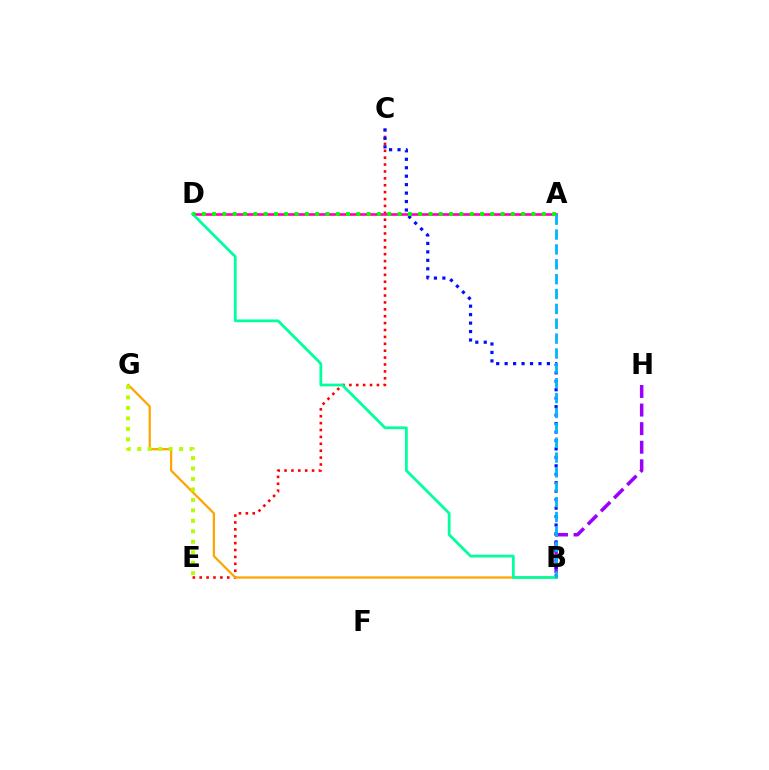{('C', 'E'): [{'color': '#ff0000', 'line_style': 'dotted', 'thickness': 1.87}], ('B', 'H'): [{'color': '#9b00ff', 'line_style': 'dashed', 'thickness': 2.52}], ('B', 'C'): [{'color': '#0010ff', 'line_style': 'dotted', 'thickness': 2.3}], ('B', 'G'): [{'color': '#ffa500', 'line_style': 'solid', 'thickness': 1.62}], ('E', 'G'): [{'color': '#b3ff00', 'line_style': 'dotted', 'thickness': 2.84}], ('A', 'D'): [{'color': '#ff00bd', 'line_style': 'solid', 'thickness': 1.91}, {'color': '#08ff00', 'line_style': 'dotted', 'thickness': 2.8}], ('B', 'D'): [{'color': '#00ff9d', 'line_style': 'solid', 'thickness': 1.98}], ('A', 'B'): [{'color': '#00b5ff', 'line_style': 'dashed', 'thickness': 2.02}]}